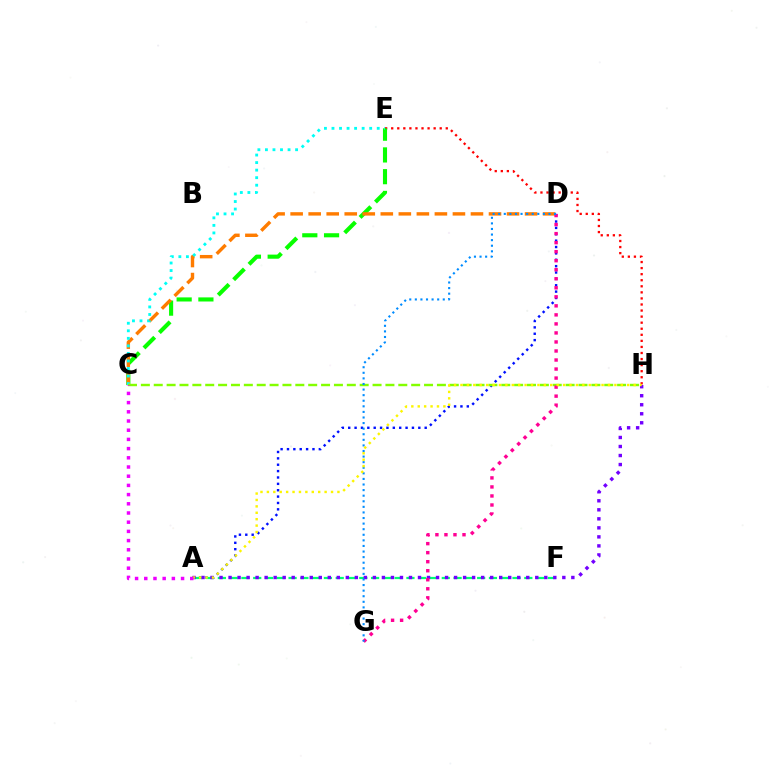{('E', 'H'): [{'color': '#ff0000', 'line_style': 'dotted', 'thickness': 1.65}], ('C', 'E'): [{'color': '#08ff00', 'line_style': 'dashed', 'thickness': 2.95}, {'color': '#00fff6', 'line_style': 'dotted', 'thickness': 2.05}], ('C', 'D'): [{'color': '#ff7c00', 'line_style': 'dashed', 'thickness': 2.45}], ('A', 'D'): [{'color': '#0010ff', 'line_style': 'dotted', 'thickness': 1.73}], ('A', 'F'): [{'color': '#00ff74', 'line_style': 'dashed', 'thickness': 1.6}], ('C', 'H'): [{'color': '#84ff00', 'line_style': 'dashed', 'thickness': 1.75}], ('A', 'H'): [{'color': '#7200ff', 'line_style': 'dotted', 'thickness': 2.45}, {'color': '#fcf500', 'line_style': 'dotted', 'thickness': 1.74}], ('D', 'G'): [{'color': '#ff0094', 'line_style': 'dotted', 'thickness': 2.45}, {'color': '#008cff', 'line_style': 'dotted', 'thickness': 1.52}], ('A', 'C'): [{'color': '#ee00ff', 'line_style': 'dotted', 'thickness': 2.5}]}